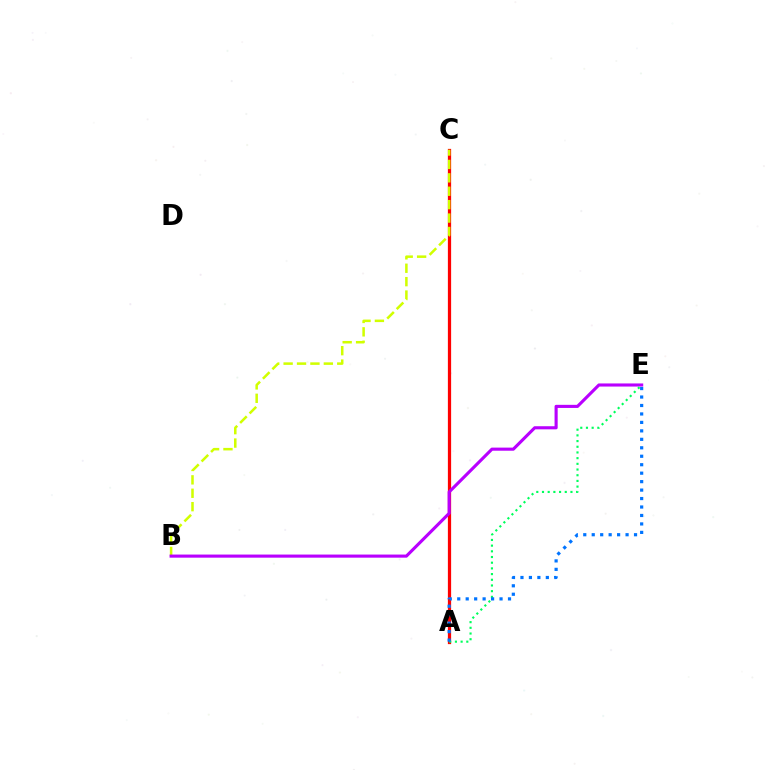{('A', 'C'): [{'color': '#ff0000', 'line_style': 'solid', 'thickness': 2.34}], ('B', 'C'): [{'color': '#d1ff00', 'line_style': 'dashed', 'thickness': 1.82}], ('B', 'E'): [{'color': '#b900ff', 'line_style': 'solid', 'thickness': 2.24}], ('A', 'E'): [{'color': '#00ff5c', 'line_style': 'dotted', 'thickness': 1.55}, {'color': '#0074ff', 'line_style': 'dotted', 'thickness': 2.3}]}